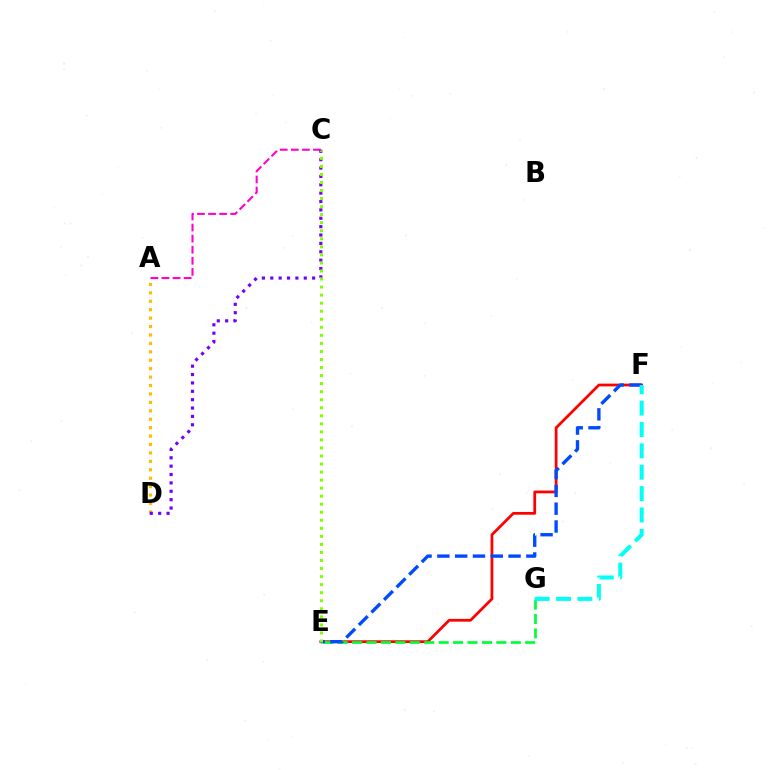{('E', 'F'): [{'color': '#ff0000', 'line_style': 'solid', 'thickness': 1.98}, {'color': '#004bff', 'line_style': 'dashed', 'thickness': 2.42}], ('A', 'C'): [{'color': '#ff00cf', 'line_style': 'dashed', 'thickness': 1.5}], ('A', 'D'): [{'color': '#ffbd00', 'line_style': 'dotted', 'thickness': 2.29}], ('E', 'G'): [{'color': '#00ff39', 'line_style': 'dashed', 'thickness': 1.96}], ('C', 'D'): [{'color': '#7200ff', 'line_style': 'dotted', 'thickness': 2.27}], ('F', 'G'): [{'color': '#00fff6', 'line_style': 'dashed', 'thickness': 2.9}], ('C', 'E'): [{'color': '#84ff00', 'line_style': 'dotted', 'thickness': 2.19}]}